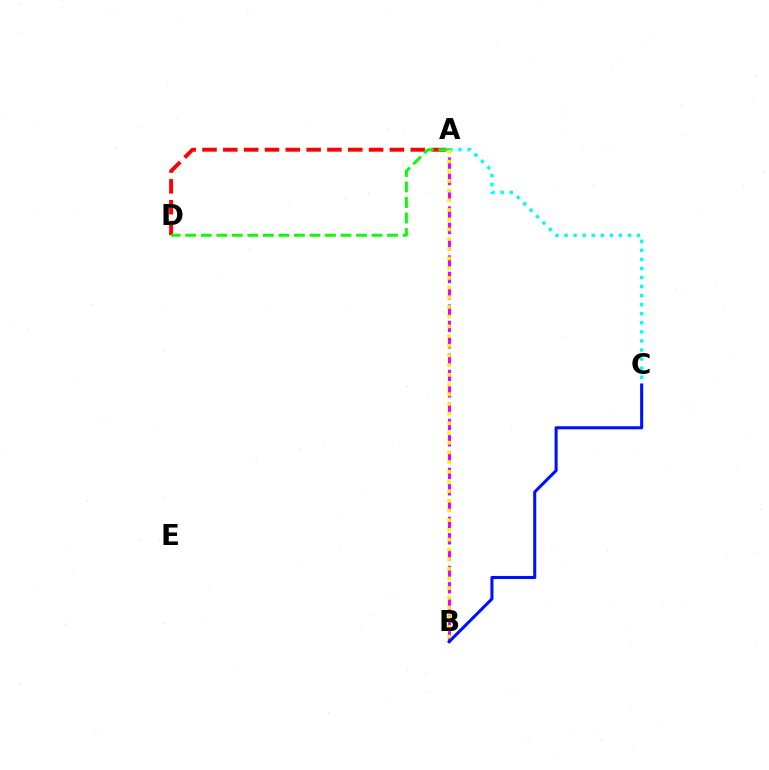{('A', 'D'): [{'color': '#ff0000', 'line_style': 'dashed', 'thickness': 2.83}, {'color': '#08ff00', 'line_style': 'dashed', 'thickness': 2.11}], ('A', 'C'): [{'color': '#00fff6', 'line_style': 'dotted', 'thickness': 2.46}], ('A', 'B'): [{'color': '#ee00ff', 'line_style': 'dashed', 'thickness': 2.22}, {'color': '#fcf500', 'line_style': 'dotted', 'thickness': 2.63}], ('B', 'C'): [{'color': '#0010ff', 'line_style': 'solid', 'thickness': 2.2}]}